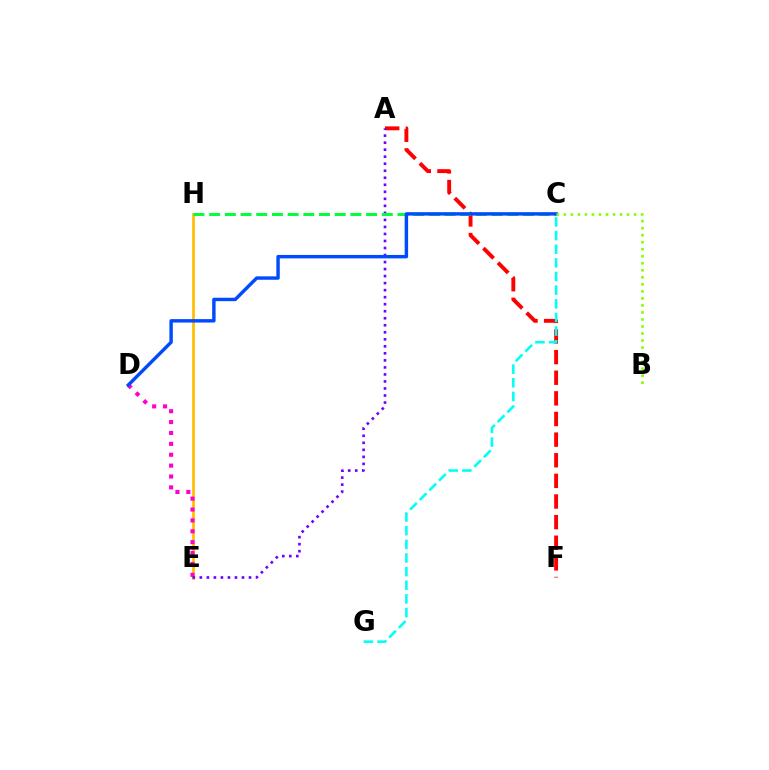{('A', 'F'): [{'color': '#ff0000', 'line_style': 'dashed', 'thickness': 2.8}], ('E', 'H'): [{'color': '#ffbd00', 'line_style': 'solid', 'thickness': 1.95}], ('C', 'G'): [{'color': '#00fff6', 'line_style': 'dashed', 'thickness': 1.85}], ('D', 'E'): [{'color': '#ff00cf', 'line_style': 'dotted', 'thickness': 2.96}], ('A', 'E'): [{'color': '#7200ff', 'line_style': 'dotted', 'thickness': 1.91}], ('C', 'H'): [{'color': '#00ff39', 'line_style': 'dashed', 'thickness': 2.13}], ('C', 'D'): [{'color': '#004bff', 'line_style': 'solid', 'thickness': 2.46}], ('B', 'C'): [{'color': '#84ff00', 'line_style': 'dotted', 'thickness': 1.91}]}